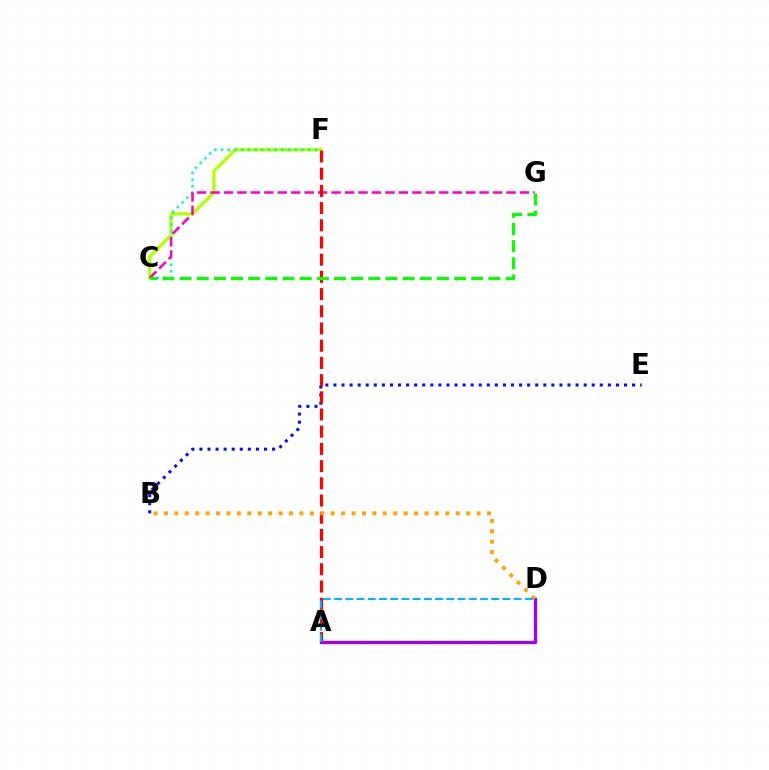{('B', 'E'): [{'color': '#0010ff', 'line_style': 'dotted', 'thickness': 2.19}], ('C', 'F'): [{'color': '#b3ff00', 'line_style': 'solid', 'thickness': 2.39}, {'color': '#00ff9d', 'line_style': 'dotted', 'thickness': 1.82}], ('A', 'D'): [{'color': '#9b00ff', 'line_style': 'solid', 'thickness': 2.37}, {'color': '#00b5ff', 'line_style': 'dashed', 'thickness': 1.52}], ('C', 'G'): [{'color': '#ff00bd', 'line_style': 'dashed', 'thickness': 1.83}, {'color': '#08ff00', 'line_style': 'dashed', 'thickness': 2.33}], ('A', 'F'): [{'color': '#ff0000', 'line_style': 'dashed', 'thickness': 2.34}], ('B', 'D'): [{'color': '#ffa500', 'line_style': 'dotted', 'thickness': 2.83}]}